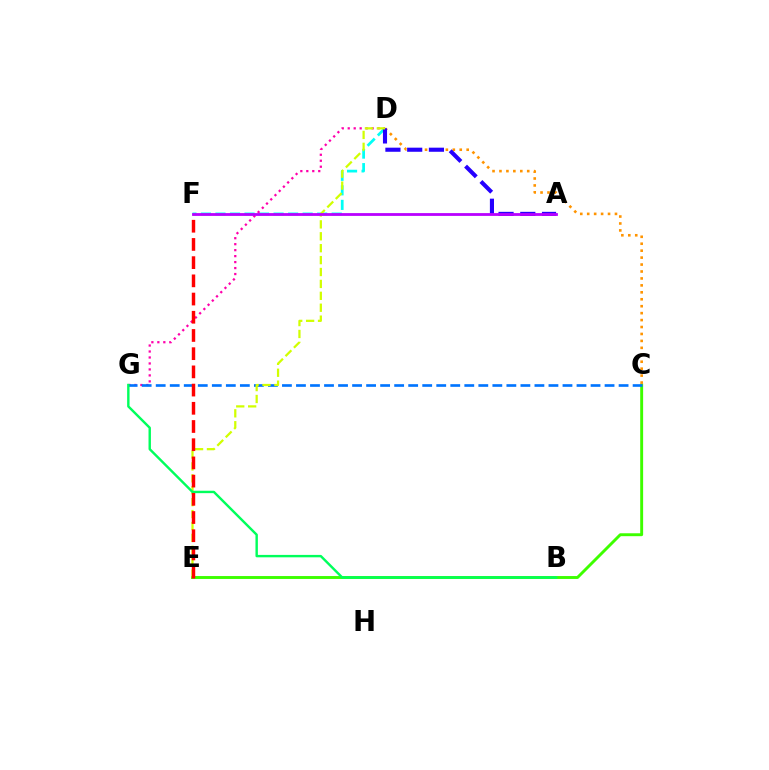{('C', 'E'): [{'color': '#3dff00', 'line_style': 'solid', 'thickness': 2.1}], ('D', 'F'): [{'color': '#00fff6', 'line_style': 'dashed', 'thickness': 1.97}], ('D', 'G'): [{'color': '#ff00ac', 'line_style': 'dotted', 'thickness': 1.62}], ('C', 'D'): [{'color': '#ff9400', 'line_style': 'dotted', 'thickness': 1.89}], ('C', 'G'): [{'color': '#0074ff', 'line_style': 'dashed', 'thickness': 1.91}], ('A', 'D'): [{'color': '#2500ff', 'line_style': 'dashed', 'thickness': 2.95}], ('D', 'E'): [{'color': '#d1ff00', 'line_style': 'dashed', 'thickness': 1.62}], ('B', 'G'): [{'color': '#00ff5c', 'line_style': 'solid', 'thickness': 1.74}], ('A', 'F'): [{'color': '#b900ff', 'line_style': 'solid', 'thickness': 2.02}], ('E', 'F'): [{'color': '#ff0000', 'line_style': 'dashed', 'thickness': 2.47}]}